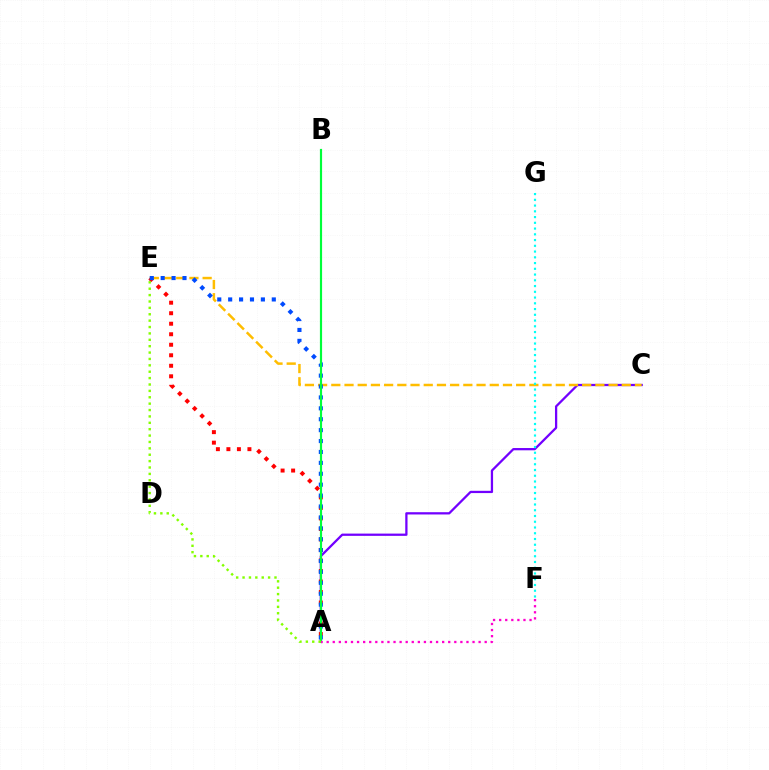{('A', 'C'): [{'color': '#7200ff', 'line_style': 'solid', 'thickness': 1.63}], ('C', 'E'): [{'color': '#ffbd00', 'line_style': 'dashed', 'thickness': 1.79}], ('A', 'E'): [{'color': '#ff0000', 'line_style': 'dotted', 'thickness': 2.86}, {'color': '#004bff', 'line_style': 'dotted', 'thickness': 2.96}, {'color': '#84ff00', 'line_style': 'dotted', 'thickness': 1.73}], ('F', 'G'): [{'color': '#00fff6', 'line_style': 'dotted', 'thickness': 1.56}], ('A', 'B'): [{'color': '#00ff39', 'line_style': 'solid', 'thickness': 1.57}], ('A', 'F'): [{'color': '#ff00cf', 'line_style': 'dotted', 'thickness': 1.65}]}